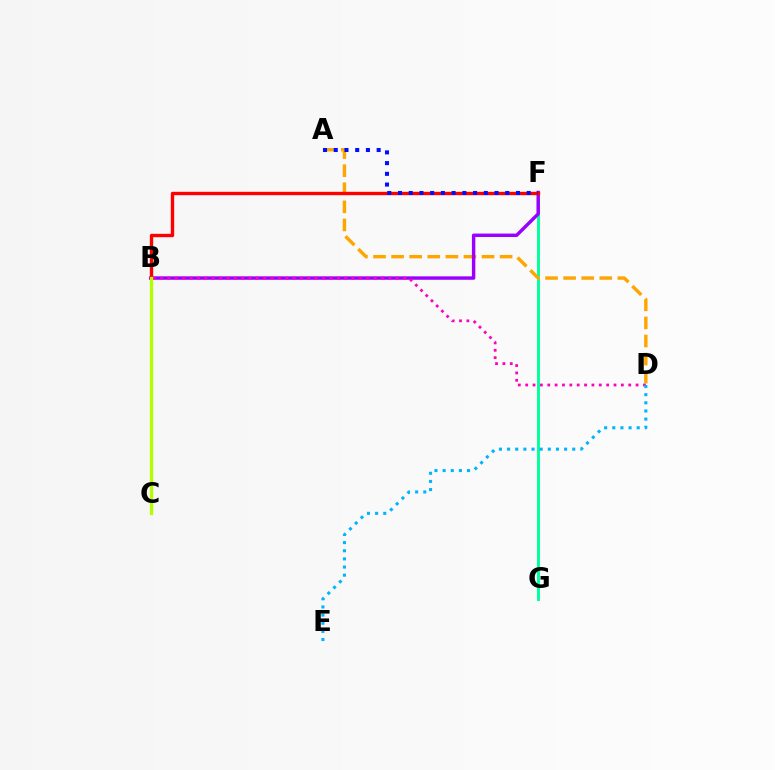{('F', 'G'): [{'color': '#00ff9d', 'line_style': 'solid', 'thickness': 2.09}], ('B', 'C'): [{'color': '#08ff00', 'line_style': 'dotted', 'thickness': 2.05}, {'color': '#b3ff00', 'line_style': 'solid', 'thickness': 2.37}], ('A', 'D'): [{'color': '#ffa500', 'line_style': 'dashed', 'thickness': 2.46}], ('B', 'F'): [{'color': '#9b00ff', 'line_style': 'solid', 'thickness': 2.47}, {'color': '#ff0000', 'line_style': 'solid', 'thickness': 2.42}], ('A', 'F'): [{'color': '#0010ff', 'line_style': 'dotted', 'thickness': 2.91}], ('B', 'D'): [{'color': '#ff00bd', 'line_style': 'dotted', 'thickness': 2.0}], ('D', 'E'): [{'color': '#00b5ff', 'line_style': 'dotted', 'thickness': 2.21}]}